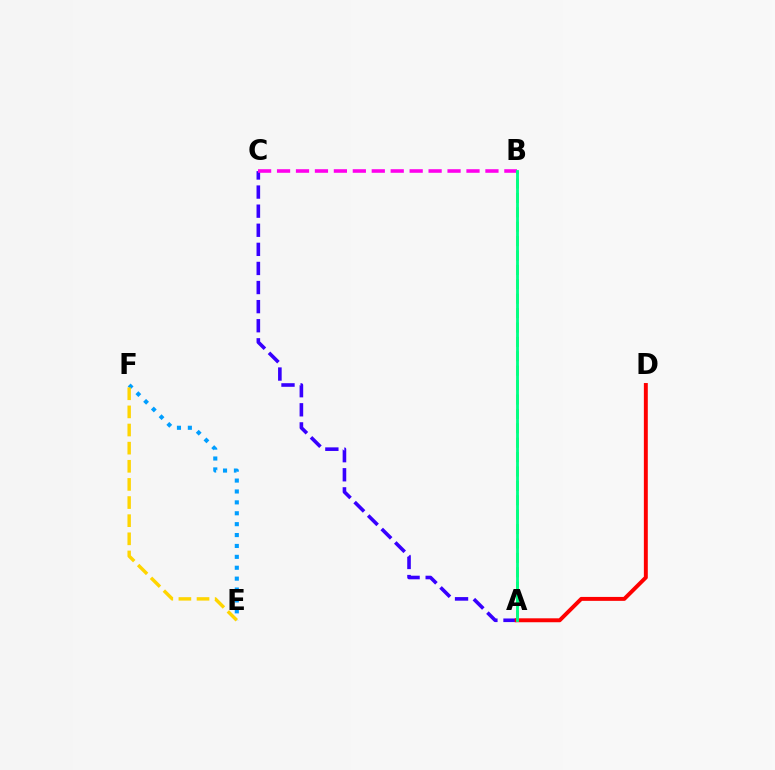{('A', 'C'): [{'color': '#3700ff', 'line_style': 'dashed', 'thickness': 2.59}], ('B', 'C'): [{'color': '#ff00ed', 'line_style': 'dashed', 'thickness': 2.57}], ('A', 'B'): [{'color': '#4fff00', 'line_style': 'dashed', 'thickness': 1.96}, {'color': '#00ff86', 'line_style': 'solid', 'thickness': 2.05}], ('A', 'D'): [{'color': '#ff0000', 'line_style': 'solid', 'thickness': 2.83}], ('E', 'F'): [{'color': '#009eff', 'line_style': 'dotted', 'thickness': 2.96}, {'color': '#ffd500', 'line_style': 'dashed', 'thickness': 2.46}]}